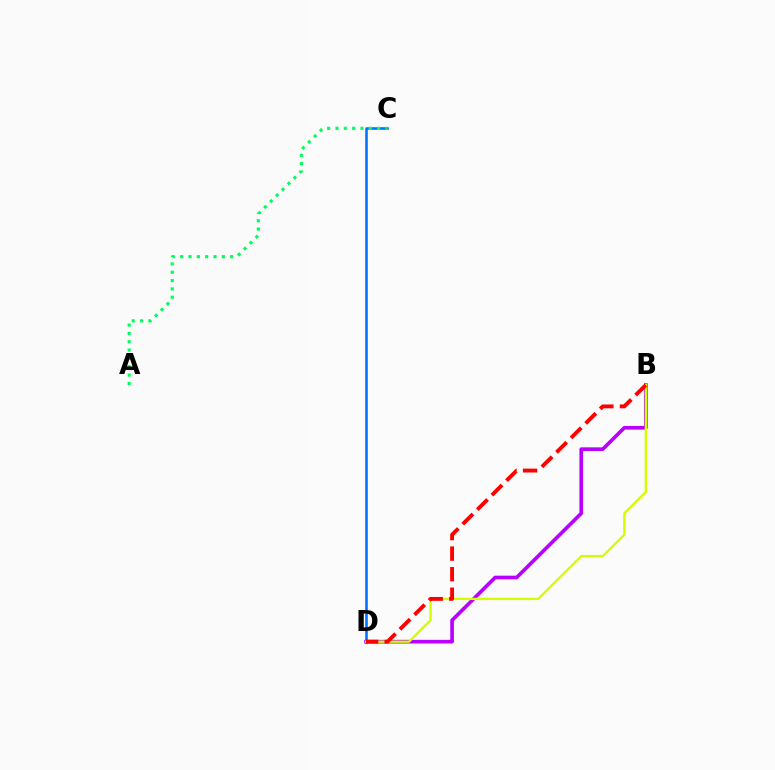{('C', 'D'): [{'color': '#0074ff', 'line_style': 'solid', 'thickness': 1.87}], ('B', 'D'): [{'color': '#b900ff', 'line_style': 'solid', 'thickness': 2.63}, {'color': '#d1ff00', 'line_style': 'solid', 'thickness': 1.68}, {'color': '#ff0000', 'line_style': 'dashed', 'thickness': 2.79}], ('A', 'C'): [{'color': '#00ff5c', 'line_style': 'dotted', 'thickness': 2.26}]}